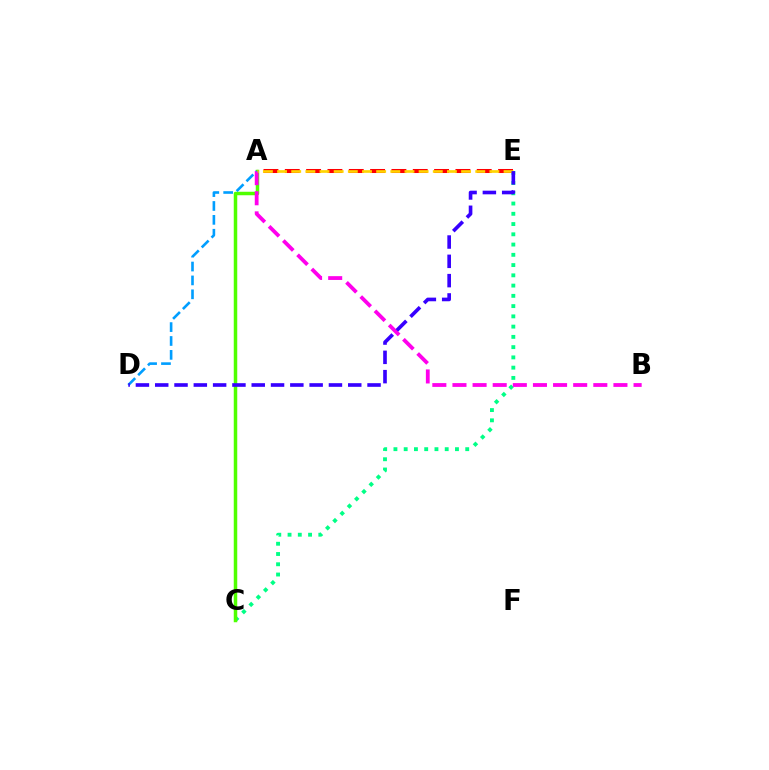{('C', 'E'): [{'color': '#00ff86', 'line_style': 'dotted', 'thickness': 2.79}], ('A', 'C'): [{'color': '#4fff00', 'line_style': 'solid', 'thickness': 2.52}], ('A', 'B'): [{'color': '#ff00ed', 'line_style': 'dashed', 'thickness': 2.73}], ('A', 'E'): [{'color': '#ff0000', 'line_style': 'dashed', 'thickness': 2.9}, {'color': '#ffd500', 'line_style': 'dashed', 'thickness': 1.92}], ('A', 'D'): [{'color': '#009eff', 'line_style': 'dashed', 'thickness': 1.89}], ('D', 'E'): [{'color': '#3700ff', 'line_style': 'dashed', 'thickness': 2.62}]}